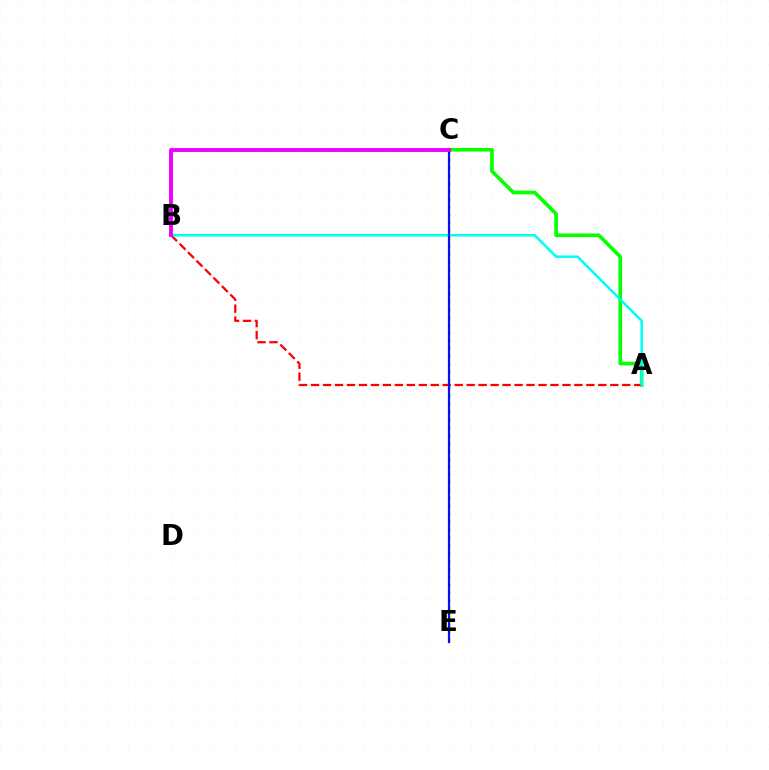{('A', 'C'): [{'color': '#08ff00', 'line_style': 'solid', 'thickness': 2.63}], ('A', 'B'): [{'color': '#ff0000', 'line_style': 'dashed', 'thickness': 1.63}, {'color': '#00fff6', 'line_style': 'solid', 'thickness': 1.83}], ('C', 'E'): [{'color': '#fcf500', 'line_style': 'dotted', 'thickness': 2.14}, {'color': '#0010ff', 'line_style': 'solid', 'thickness': 1.61}], ('B', 'C'): [{'color': '#ee00ff', 'line_style': 'solid', 'thickness': 2.79}]}